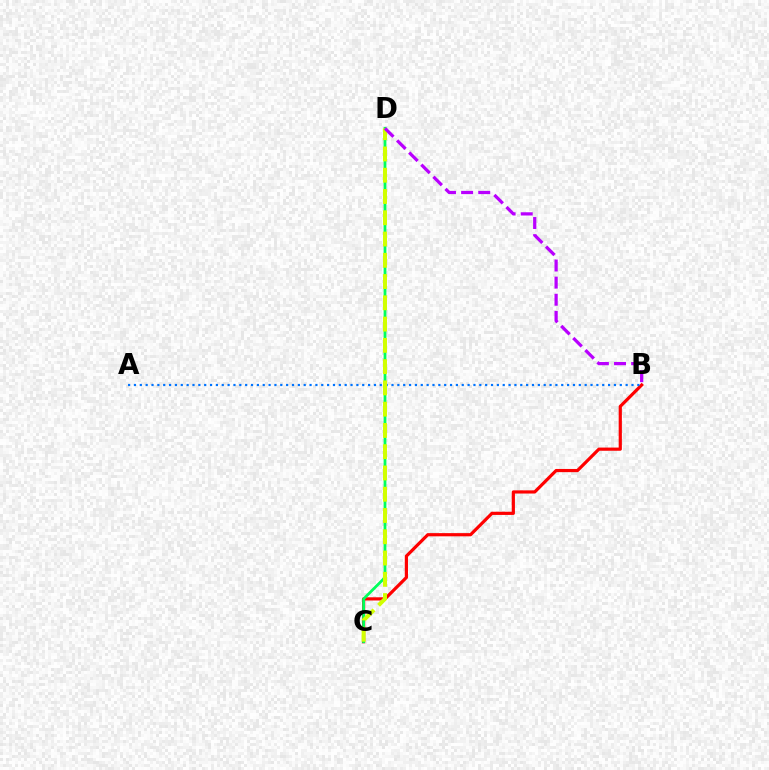{('B', 'C'): [{'color': '#ff0000', 'line_style': 'solid', 'thickness': 2.3}], ('C', 'D'): [{'color': '#00ff5c', 'line_style': 'solid', 'thickness': 2.0}, {'color': '#d1ff00', 'line_style': 'dashed', 'thickness': 2.89}], ('A', 'B'): [{'color': '#0074ff', 'line_style': 'dotted', 'thickness': 1.59}], ('B', 'D'): [{'color': '#b900ff', 'line_style': 'dashed', 'thickness': 2.33}]}